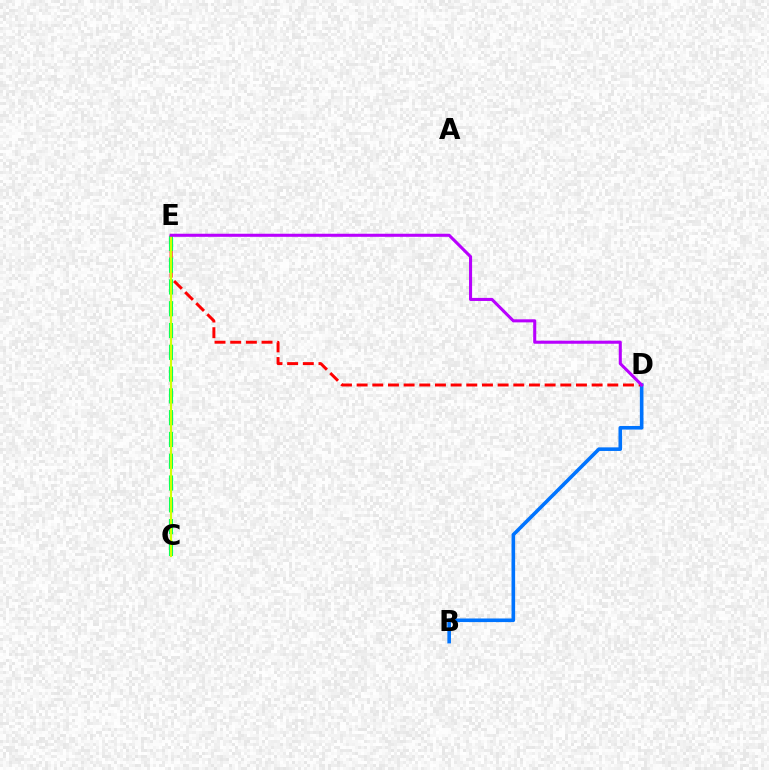{('D', 'E'): [{'color': '#ff0000', 'line_style': 'dashed', 'thickness': 2.13}, {'color': '#b900ff', 'line_style': 'solid', 'thickness': 2.21}], ('B', 'D'): [{'color': '#0074ff', 'line_style': 'solid', 'thickness': 2.59}], ('C', 'E'): [{'color': '#00ff5c', 'line_style': 'dashed', 'thickness': 2.96}, {'color': '#d1ff00', 'line_style': 'solid', 'thickness': 1.56}]}